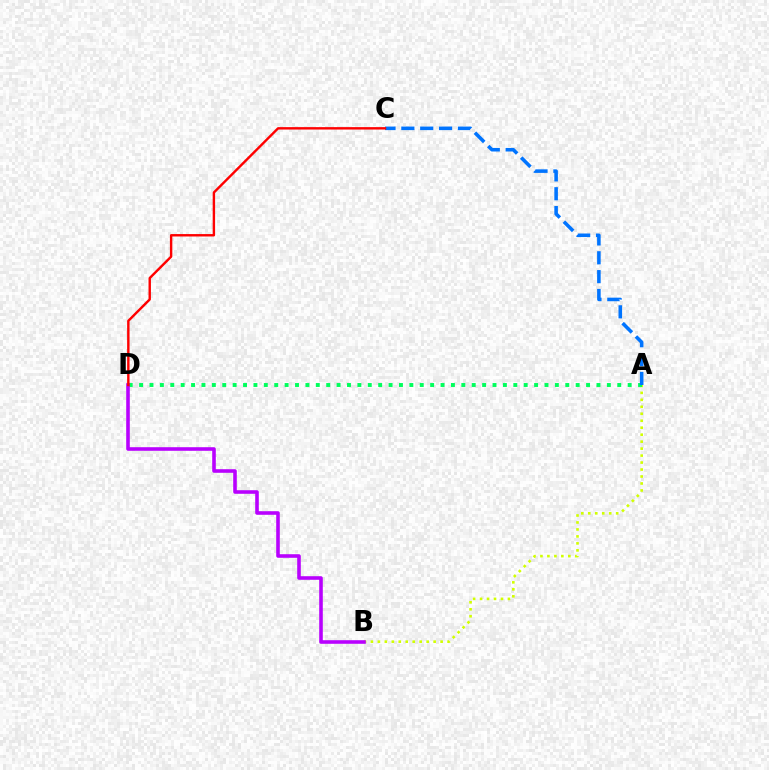{('A', 'B'): [{'color': '#d1ff00', 'line_style': 'dotted', 'thickness': 1.89}], ('A', 'D'): [{'color': '#00ff5c', 'line_style': 'dotted', 'thickness': 2.82}], ('A', 'C'): [{'color': '#0074ff', 'line_style': 'dashed', 'thickness': 2.56}], ('B', 'D'): [{'color': '#b900ff', 'line_style': 'solid', 'thickness': 2.58}], ('C', 'D'): [{'color': '#ff0000', 'line_style': 'solid', 'thickness': 1.73}]}